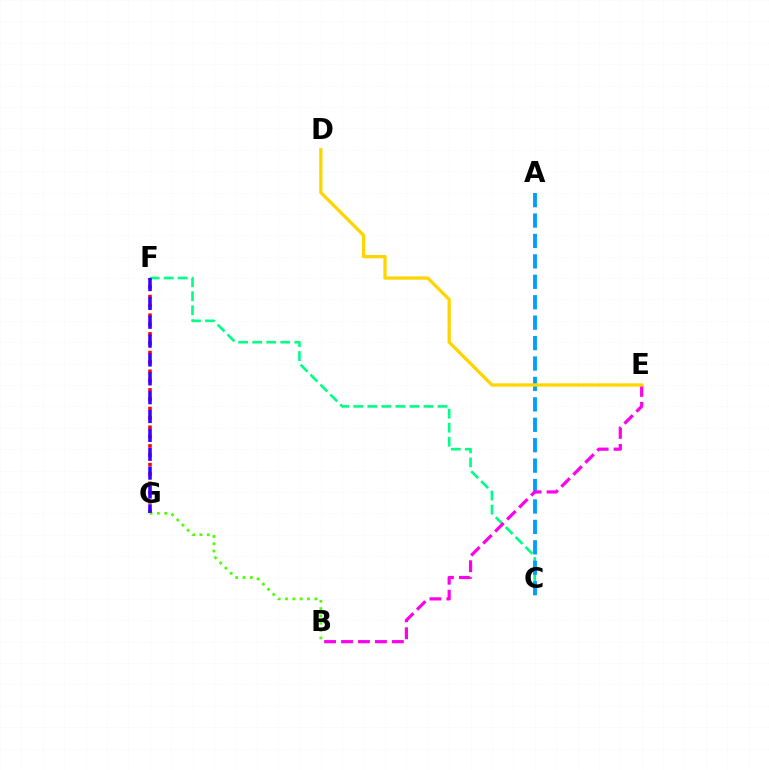{('F', 'G'): [{'color': '#ff0000', 'line_style': 'dotted', 'thickness': 2.54}, {'color': '#3700ff', 'line_style': 'dashed', 'thickness': 2.56}], ('B', 'G'): [{'color': '#4fff00', 'line_style': 'dotted', 'thickness': 1.99}], ('C', 'F'): [{'color': '#00ff86', 'line_style': 'dashed', 'thickness': 1.9}], ('A', 'C'): [{'color': '#009eff', 'line_style': 'dashed', 'thickness': 2.77}], ('B', 'E'): [{'color': '#ff00ed', 'line_style': 'dashed', 'thickness': 2.3}], ('D', 'E'): [{'color': '#ffd500', 'line_style': 'solid', 'thickness': 2.37}]}